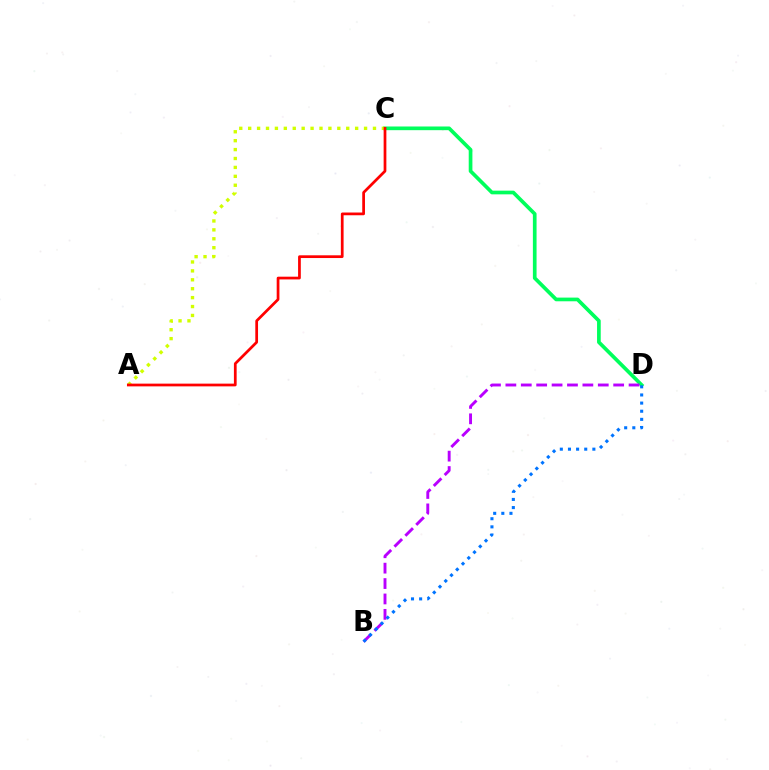{('C', 'D'): [{'color': '#00ff5c', 'line_style': 'solid', 'thickness': 2.65}], ('B', 'D'): [{'color': '#b900ff', 'line_style': 'dashed', 'thickness': 2.09}, {'color': '#0074ff', 'line_style': 'dotted', 'thickness': 2.21}], ('A', 'C'): [{'color': '#d1ff00', 'line_style': 'dotted', 'thickness': 2.42}, {'color': '#ff0000', 'line_style': 'solid', 'thickness': 1.97}]}